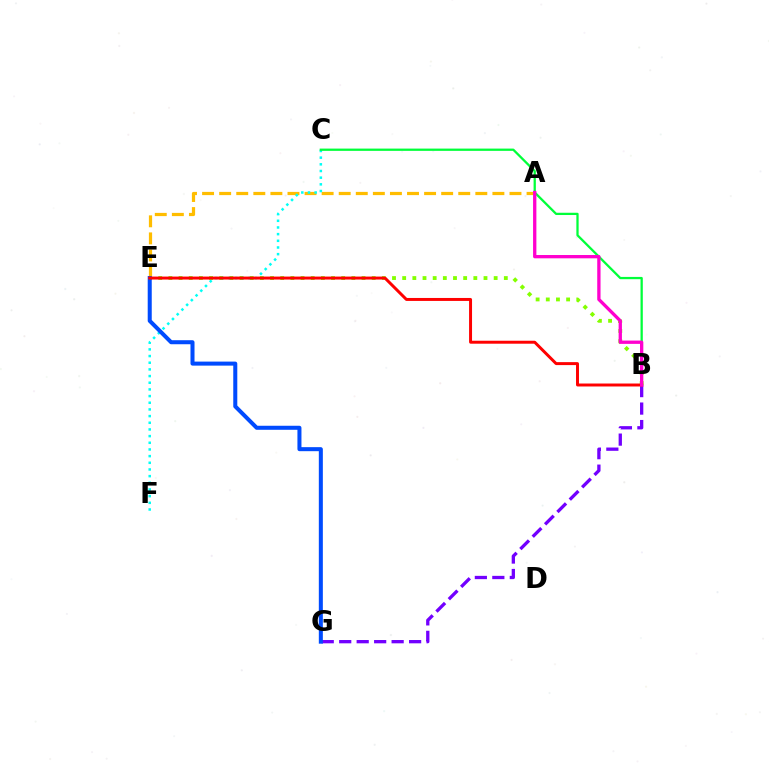{('A', 'E'): [{'color': '#ffbd00', 'line_style': 'dashed', 'thickness': 2.32}], ('B', 'G'): [{'color': '#7200ff', 'line_style': 'dashed', 'thickness': 2.37}], ('B', 'E'): [{'color': '#84ff00', 'line_style': 'dotted', 'thickness': 2.76}, {'color': '#ff0000', 'line_style': 'solid', 'thickness': 2.13}], ('C', 'F'): [{'color': '#00fff6', 'line_style': 'dotted', 'thickness': 1.81}], ('B', 'C'): [{'color': '#00ff39', 'line_style': 'solid', 'thickness': 1.64}], ('E', 'G'): [{'color': '#004bff', 'line_style': 'solid', 'thickness': 2.9}], ('A', 'B'): [{'color': '#ff00cf', 'line_style': 'solid', 'thickness': 2.38}]}